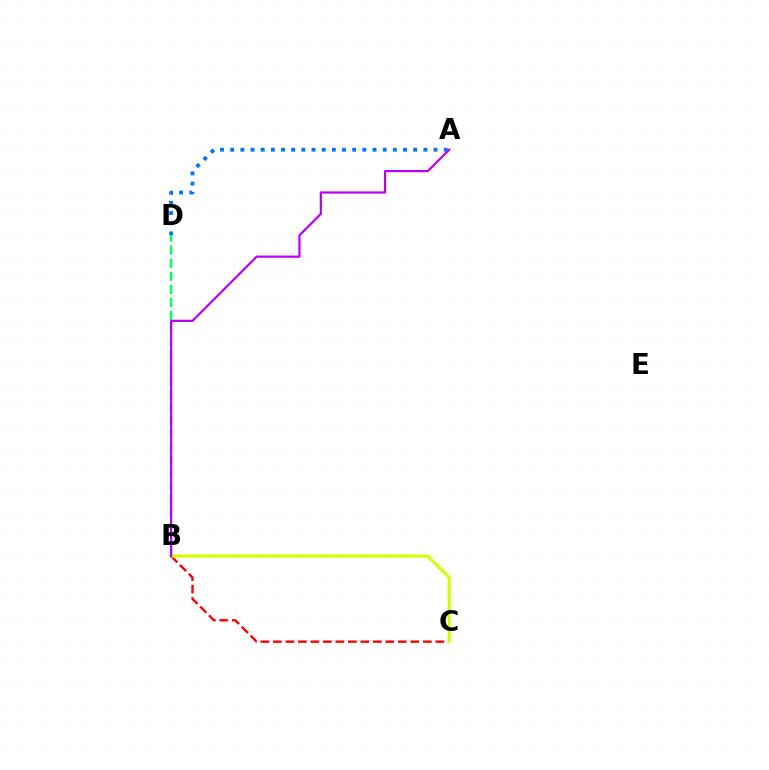{('A', 'D'): [{'color': '#0074ff', 'line_style': 'dotted', 'thickness': 2.76}], ('B', 'D'): [{'color': '#00ff5c', 'line_style': 'dashed', 'thickness': 1.78}], ('B', 'C'): [{'color': '#ff0000', 'line_style': 'dashed', 'thickness': 1.7}, {'color': '#d1ff00', 'line_style': 'solid', 'thickness': 2.23}], ('A', 'B'): [{'color': '#b900ff', 'line_style': 'solid', 'thickness': 1.59}]}